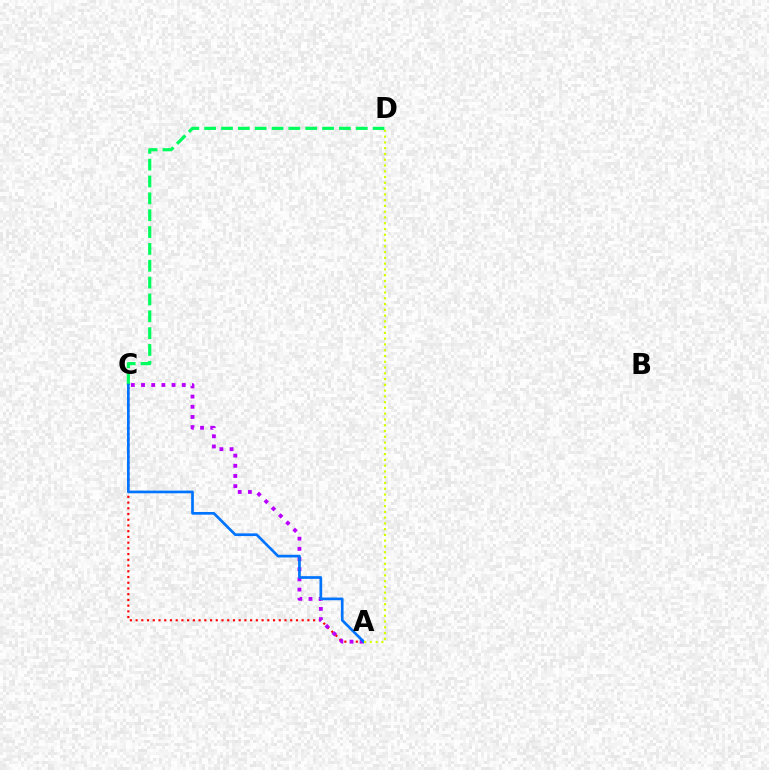{('A', 'C'): [{'color': '#ff0000', 'line_style': 'dotted', 'thickness': 1.56}, {'color': '#b900ff', 'line_style': 'dotted', 'thickness': 2.77}, {'color': '#0074ff', 'line_style': 'solid', 'thickness': 1.94}], ('C', 'D'): [{'color': '#00ff5c', 'line_style': 'dashed', 'thickness': 2.29}], ('A', 'D'): [{'color': '#d1ff00', 'line_style': 'dotted', 'thickness': 1.57}]}